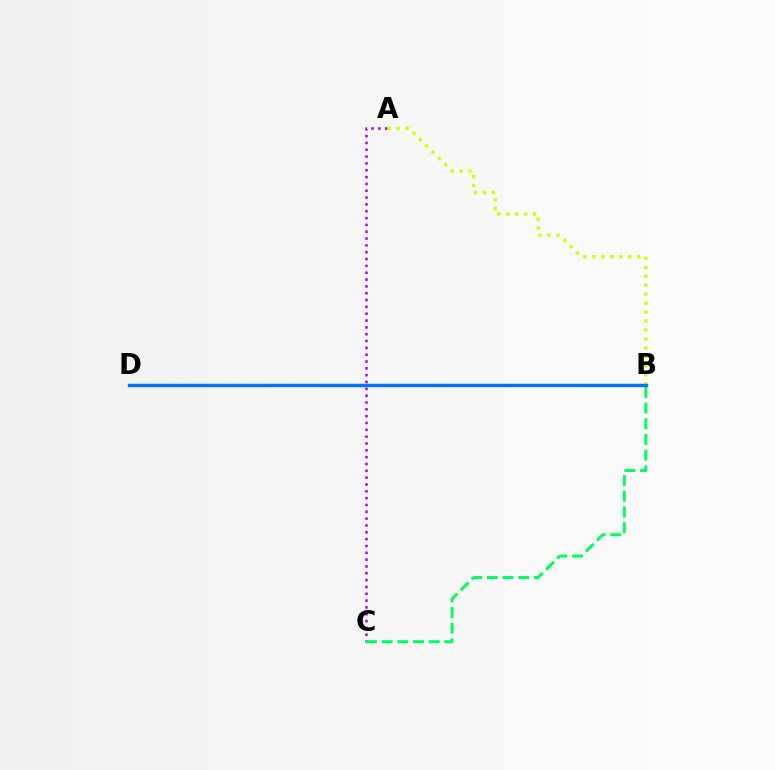{('A', 'C'): [{'color': '#b900ff', 'line_style': 'dotted', 'thickness': 1.86}], ('B', 'C'): [{'color': '#00ff5c', 'line_style': 'dashed', 'thickness': 2.13}], ('A', 'B'): [{'color': '#d1ff00', 'line_style': 'dotted', 'thickness': 2.43}], ('B', 'D'): [{'color': '#ff0000', 'line_style': 'dashed', 'thickness': 1.51}, {'color': '#0074ff', 'line_style': 'solid', 'thickness': 2.43}]}